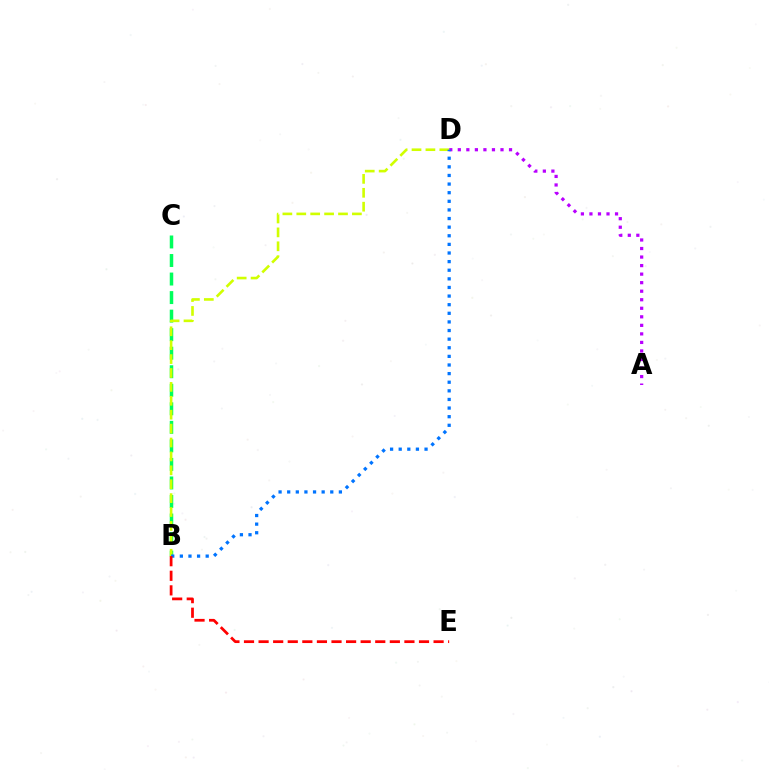{('A', 'D'): [{'color': '#b900ff', 'line_style': 'dotted', 'thickness': 2.32}], ('B', 'C'): [{'color': '#00ff5c', 'line_style': 'dashed', 'thickness': 2.52}], ('B', 'D'): [{'color': '#d1ff00', 'line_style': 'dashed', 'thickness': 1.89}, {'color': '#0074ff', 'line_style': 'dotted', 'thickness': 2.34}], ('B', 'E'): [{'color': '#ff0000', 'line_style': 'dashed', 'thickness': 1.98}]}